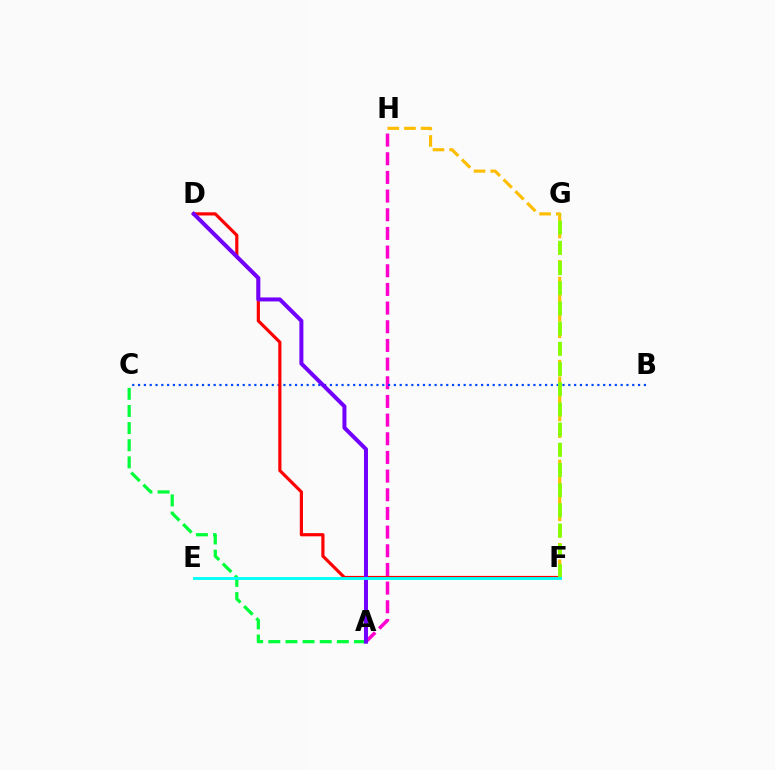{('A', 'H'): [{'color': '#ff00cf', 'line_style': 'dashed', 'thickness': 2.54}], ('B', 'C'): [{'color': '#004bff', 'line_style': 'dotted', 'thickness': 1.58}], ('A', 'C'): [{'color': '#00ff39', 'line_style': 'dashed', 'thickness': 2.33}], ('D', 'F'): [{'color': '#ff0000', 'line_style': 'solid', 'thickness': 2.29}], ('A', 'D'): [{'color': '#7200ff', 'line_style': 'solid', 'thickness': 2.88}], ('F', 'H'): [{'color': '#ffbd00', 'line_style': 'dashed', 'thickness': 2.26}], ('F', 'G'): [{'color': '#84ff00', 'line_style': 'dashed', 'thickness': 2.74}], ('E', 'F'): [{'color': '#00fff6', 'line_style': 'solid', 'thickness': 2.07}]}